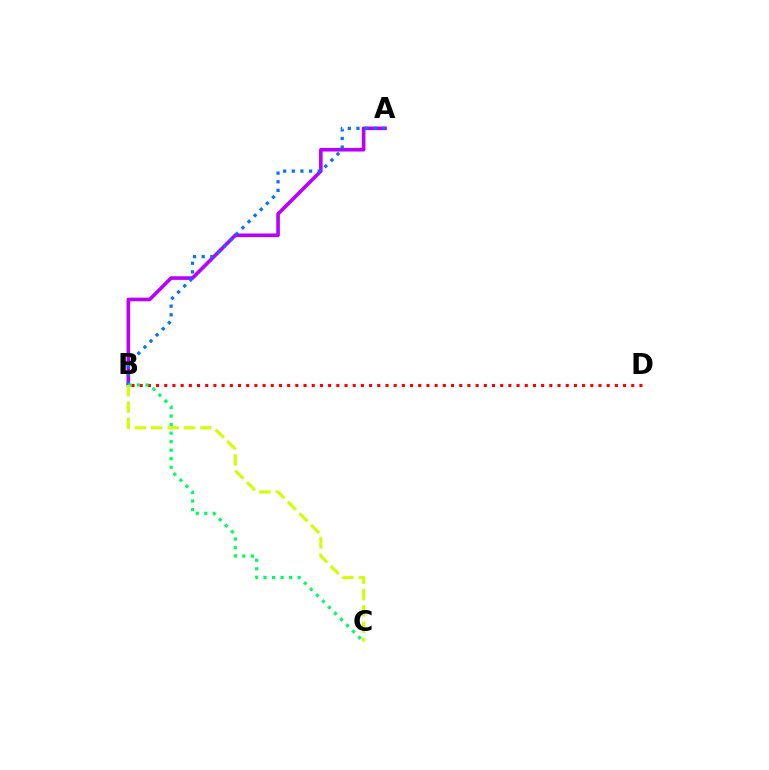{('A', 'B'): [{'color': '#b900ff', 'line_style': 'solid', 'thickness': 2.61}, {'color': '#0074ff', 'line_style': 'dotted', 'thickness': 2.34}], ('B', 'D'): [{'color': '#ff0000', 'line_style': 'dotted', 'thickness': 2.23}], ('B', 'C'): [{'color': '#00ff5c', 'line_style': 'dotted', 'thickness': 2.32}, {'color': '#d1ff00', 'line_style': 'dashed', 'thickness': 2.22}]}